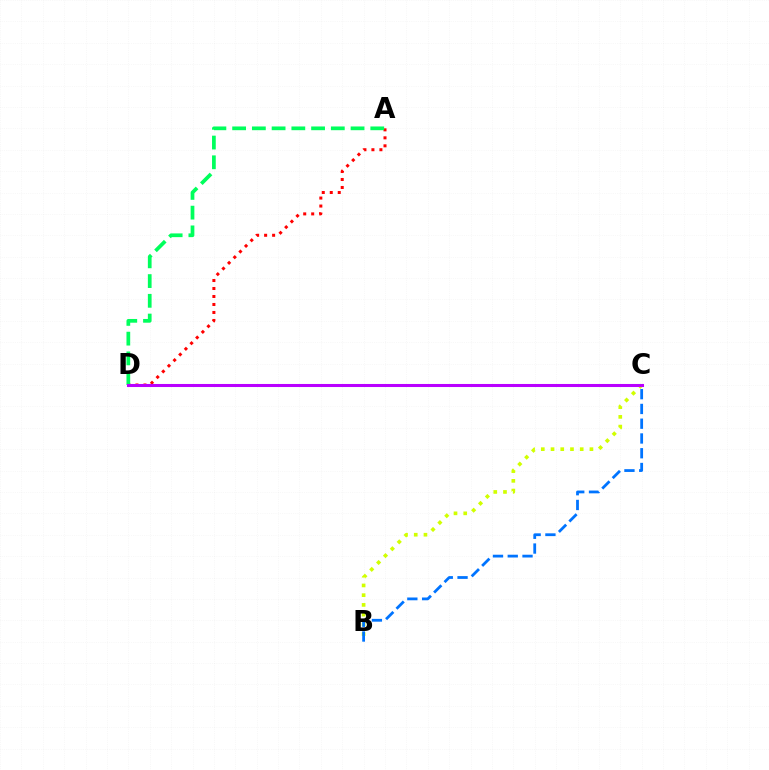{('A', 'D'): [{'color': '#ff0000', 'line_style': 'dotted', 'thickness': 2.17}, {'color': '#00ff5c', 'line_style': 'dashed', 'thickness': 2.68}], ('B', 'C'): [{'color': '#d1ff00', 'line_style': 'dotted', 'thickness': 2.64}, {'color': '#0074ff', 'line_style': 'dashed', 'thickness': 2.01}], ('C', 'D'): [{'color': '#b900ff', 'line_style': 'solid', 'thickness': 2.2}]}